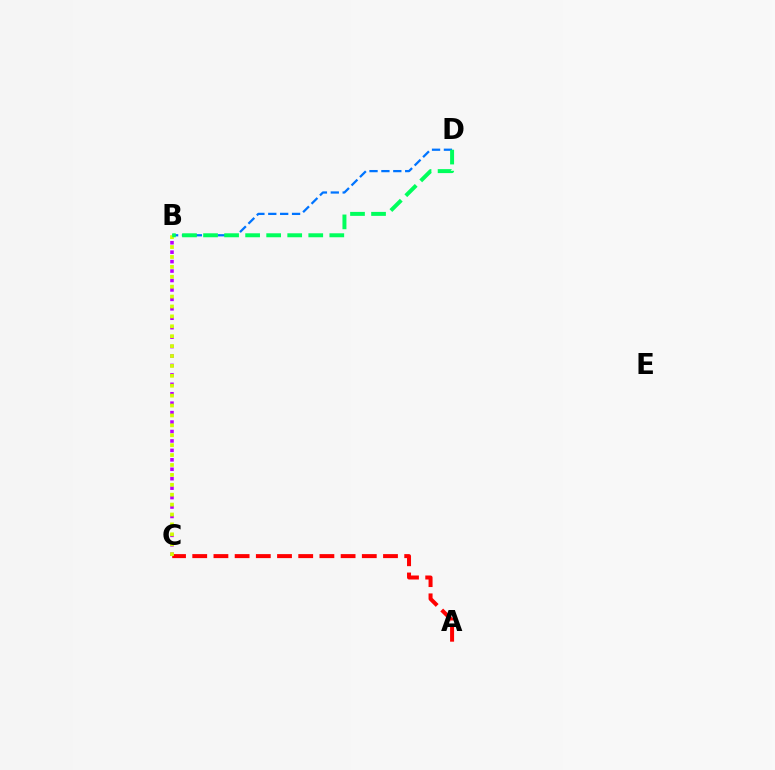{('A', 'C'): [{'color': '#ff0000', 'line_style': 'dashed', 'thickness': 2.88}], ('B', 'C'): [{'color': '#b900ff', 'line_style': 'dotted', 'thickness': 2.56}, {'color': '#d1ff00', 'line_style': 'dotted', 'thickness': 2.69}], ('B', 'D'): [{'color': '#0074ff', 'line_style': 'dashed', 'thickness': 1.62}, {'color': '#00ff5c', 'line_style': 'dashed', 'thickness': 2.86}]}